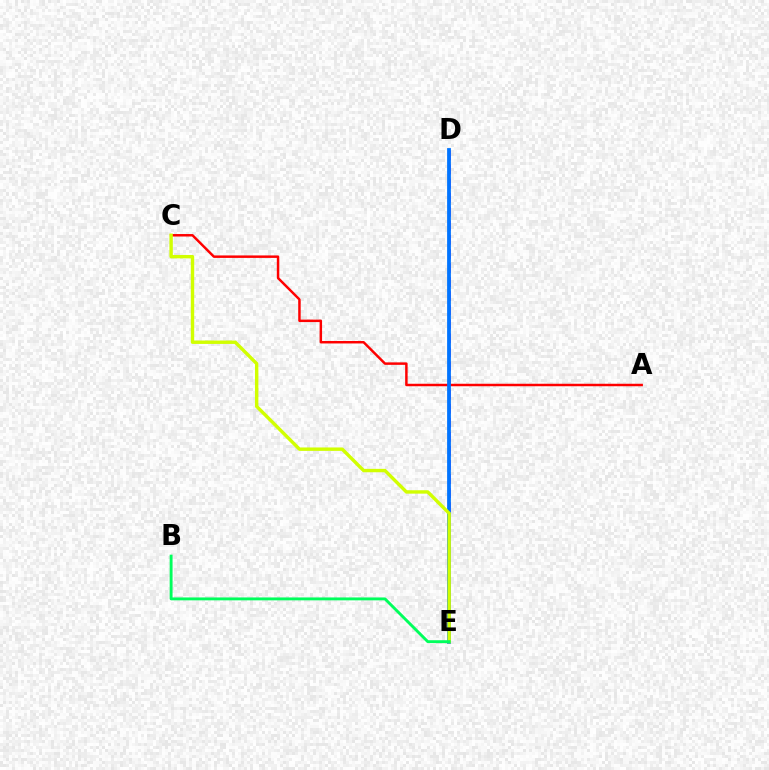{('D', 'E'): [{'color': '#b900ff', 'line_style': 'dashed', 'thickness': 1.91}, {'color': '#0074ff', 'line_style': 'solid', 'thickness': 2.72}], ('A', 'C'): [{'color': '#ff0000', 'line_style': 'solid', 'thickness': 1.78}], ('C', 'E'): [{'color': '#d1ff00', 'line_style': 'solid', 'thickness': 2.45}], ('B', 'E'): [{'color': '#00ff5c', 'line_style': 'solid', 'thickness': 2.08}]}